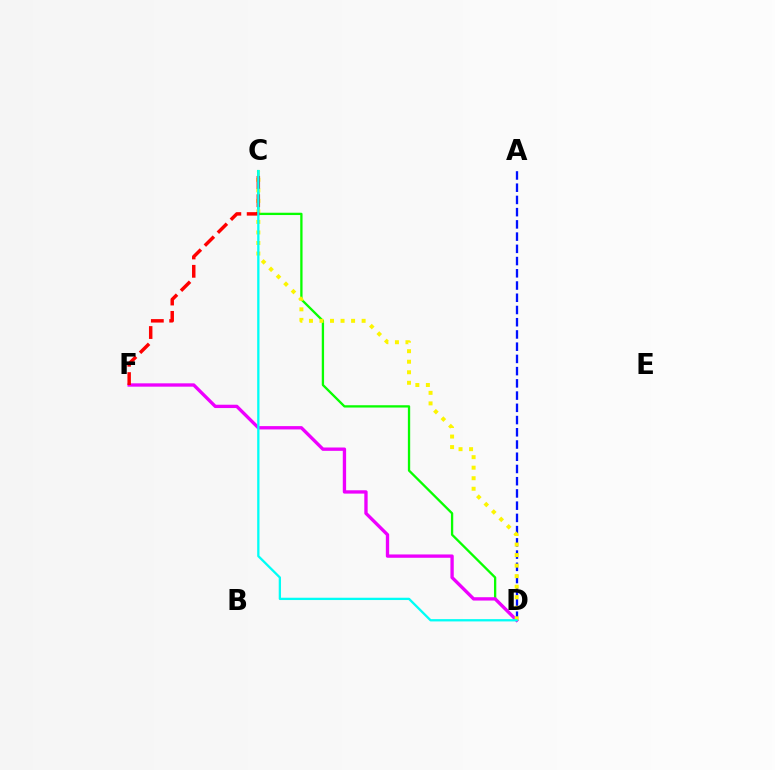{('C', 'D'): [{'color': '#08ff00', 'line_style': 'solid', 'thickness': 1.66}, {'color': '#fcf500', 'line_style': 'dotted', 'thickness': 2.86}, {'color': '#00fff6', 'line_style': 'solid', 'thickness': 1.66}], ('A', 'D'): [{'color': '#0010ff', 'line_style': 'dashed', 'thickness': 1.66}], ('D', 'F'): [{'color': '#ee00ff', 'line_style': 'solid', 'thickness': 2.4}], ('C', 'F'): [{'color': '#ff0000', 'line_style': 'dashed', 'thickness': 2.49}]}